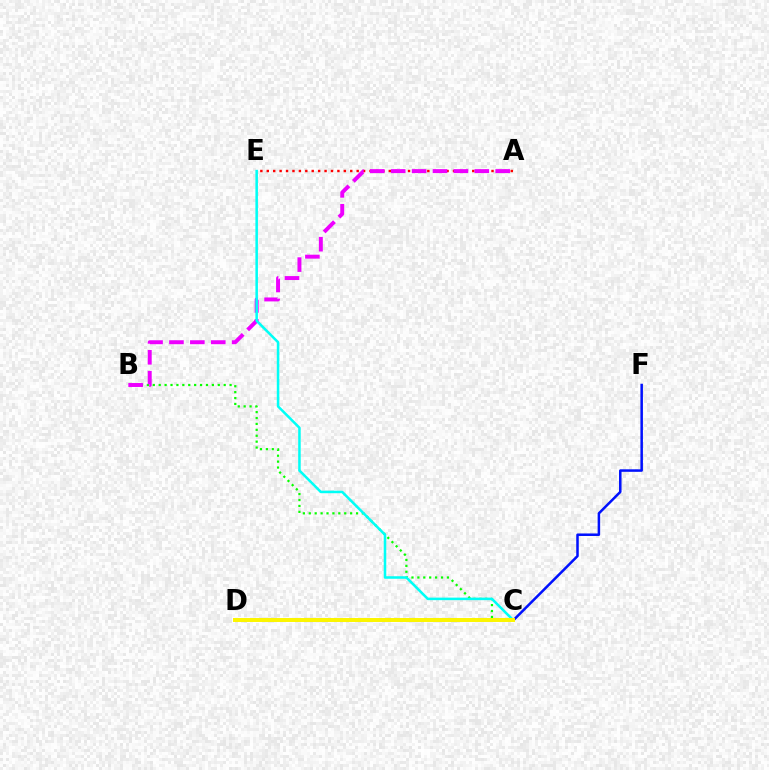{('C', 'F'): [{'color': '#0010ff', 'line_style': 'solid', 'thickness': 1.81}], ('B', 'C'): [{'color': '#08ff00', 'line_style': 'dotted', 'thickness': 1.61}], ('A', 'E'): [{'color': '#ff0000', 'line_style': 'dotted', 'thickness': 1.74}], ('A', 'B'): [{'color': '#ee00ff', 'line_style': 'dashed', 'thickness': 2.84}], ('C', 'E'): [{'color': '#00fff6', 'line_style': 'solid', 'thickness': 1.83}], ('C', 'D'): [{'color': '#fcf500', 'line_style': 'solid', 'thickness': 2.86}]}